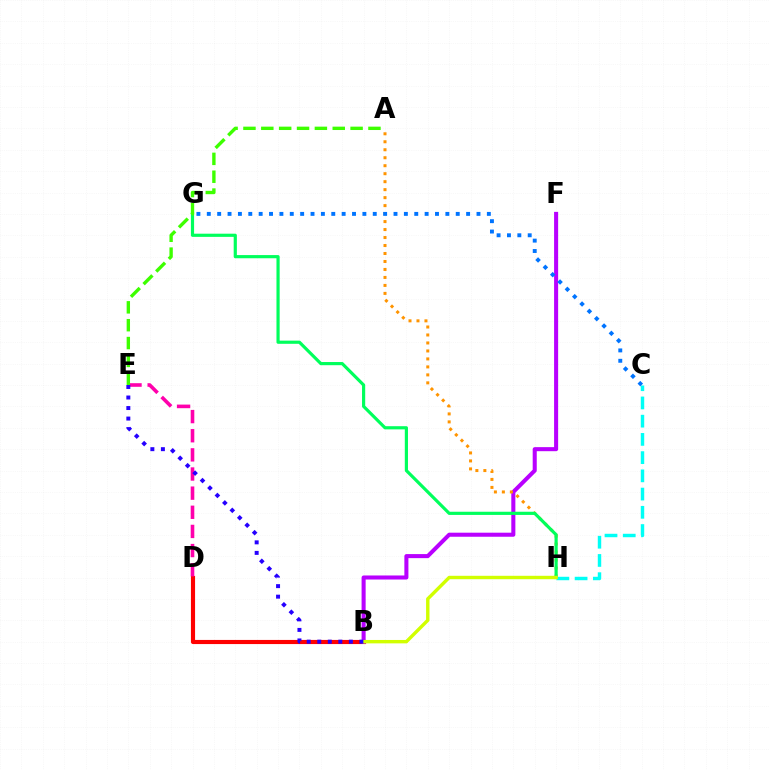{('B', 'D'): [{'color': '#ff0000', 'line_style': 'solid', 'thickness': 2.98}], ('B', 'F'): [{'color': '#b900ff', 'line_style': 'solid', 'thickness': 2.92}], ('A', 'H'): [{'color': '#ff9400', 'line_style': 'dotted', 'thickness': 2.17}], ('D', 'E'): [{'color': '#ff00ac', 'line_style': 'dashed', 'thickness': 2.6}], ('G', 'H'): [{'color': '#00ff5c', 'line_style': 'solid', 'thickness': 2.29}], ('A', 'E'): [{'color': '#3dff00', 'line_style': 'dashed', 'thickness': 2.43}], ('C', 'H'): [{'color': '#00fff6', 'line_style': 'dashed', 'thickness': 2.48}], ('C', 'G'): [{'color': '#0074ff', 'line_style': 'dotted', 'thickness': 2.82}], ('B', 'H'): [{'color': '#d1ff00', 'line_style': 'solid', 'thickness': 2.45}], ('B', 'E'): [{'color': '#2500ff', 'line_style': 'dotted', 'thickness': 2.86}]}